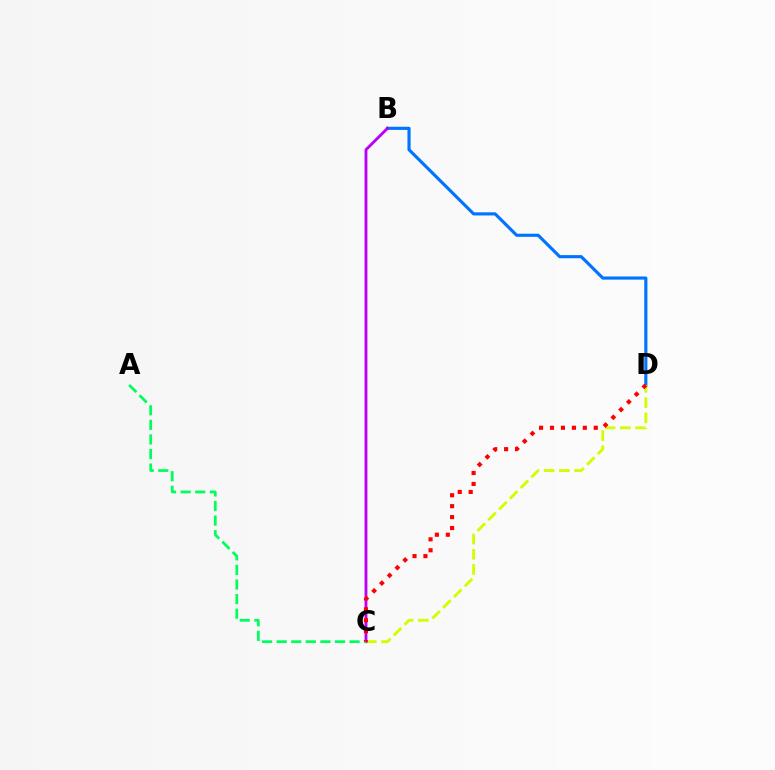{('B', 'D'): [{'color': '#0074ff', 'line_style': 'solid', 'thickness': 2.26}], ('C', 'D'): [{'color': '#d1ff00', 'line_style': 'dashed', 'thickness': 2.06}, {'color': '#ff0000', 'line_style': 'dotted', 'thickness': 2.97}], ('B', 'C'): [{'color': '#b900ff', 'line_style': 'solid', 'thickness': 2.05}], ('A', 'C'): [{'color': '#00ff5c', 'line_style': 'dashed', 'thickness': 1.98}]}